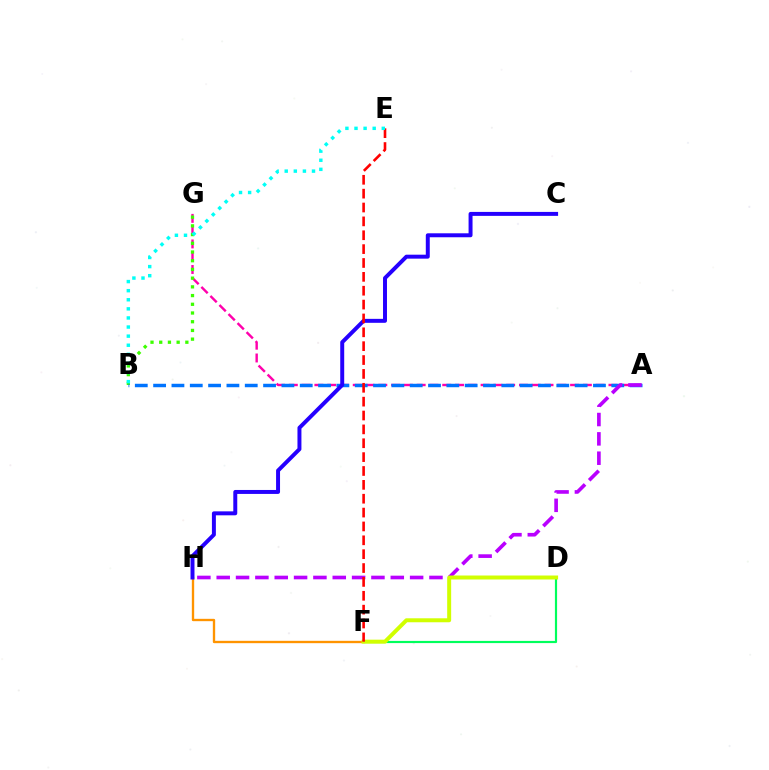{('F', 'H'): [{'color': '#ff9400', 'line_style': 'solid', 'thickness': 1.69}], ('A', 'G'): [{'color': '#ff00ac', 'line_style': 'dashed', 'thickness': 1.74}], ('B', 'G'): [{'color': '#3dff00', 'line_style': 'dotted', 'thickness': 2.37}], ('A', 'B'): [{'color': '#0074ff', 'line_style': 'dashed', 'thickness': 2.49}], ('A', 'H'): [{'color': '#b900ff', 'line_style': 'dashed', 'thickness': 2.63}], ('C', 'H'): [{'color': '#2500ff', 'line_style': 'solid', 'thickness': 2.85}], ('D', 'F'): [{'color': '#00ff5c', 'line_style': 'solid', 'thickness': 1.57}, {'color': '#d1ff00', 'line_style': 'solid', 'thickness': 2.86}], ('E', 'F'): [{'color': '#ff0000', 'line_style': 'dashed', 'thickness': 1.88}], ('B', 'E'): [{'color': '#00fff6', 'line_style': 'dotted', 'thickness': 2.47}]}